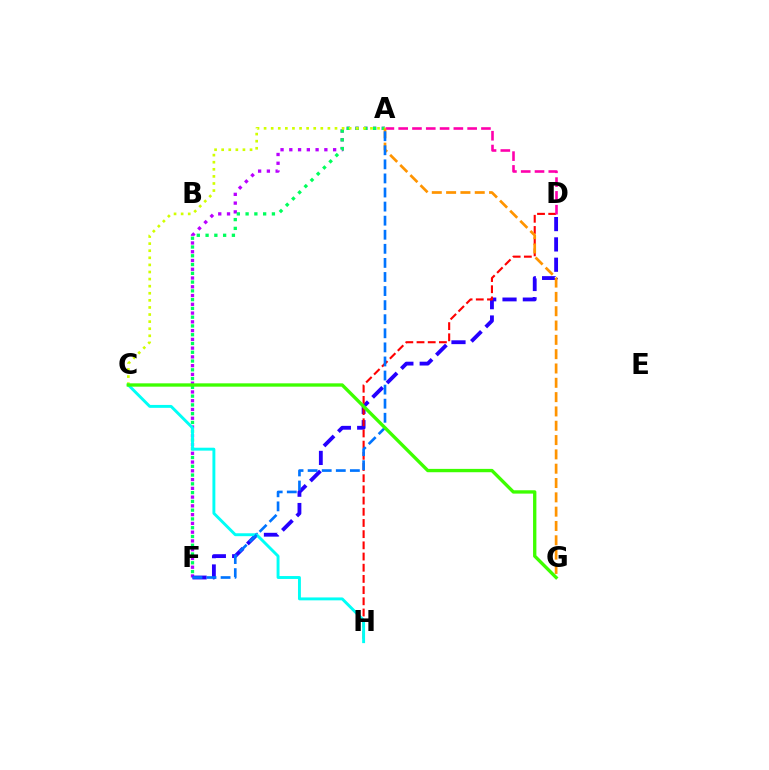{('A', 'F'): [{'color': '#b900ff', 'line_style': 'dotted', 'thickness': 2.38}, {'color': '#00ff5c', 'line_style': 'dotted', 'thickness': 2.38}, {'color': '#0074ff', 'line_style': 'dashed', 'thickness': 1.91}], ('D', 'F'): [{'color': '#2500ff', 'line_style': 'dashed', 'thickness': 2.76}], ('D', 'H'): [{'color': '#ff0000', 'line_style': 'dashed', 'thickness': 1.52}], ('A', 'C'): [{'color': '#d1ff00', 'line_style': 'dotted', 'thickness': 1.93}], ('A', 'D'): [{'color': '#ff00ac', 'line_style': 'dashed', 'thickness': 1.87}], ('C', 'H'): [{'color': '#00fff6', 'line_style': 'solid', 'thickness': 2.1}], ('A', 'G'): [{'color': '#ff9400', 'line_style': 'dashed', 'thickness': 1.95}], ('C', 'G'): [{'color': '#3dff00', 'line_style': 'solid', 'thickness': 2.4}]}